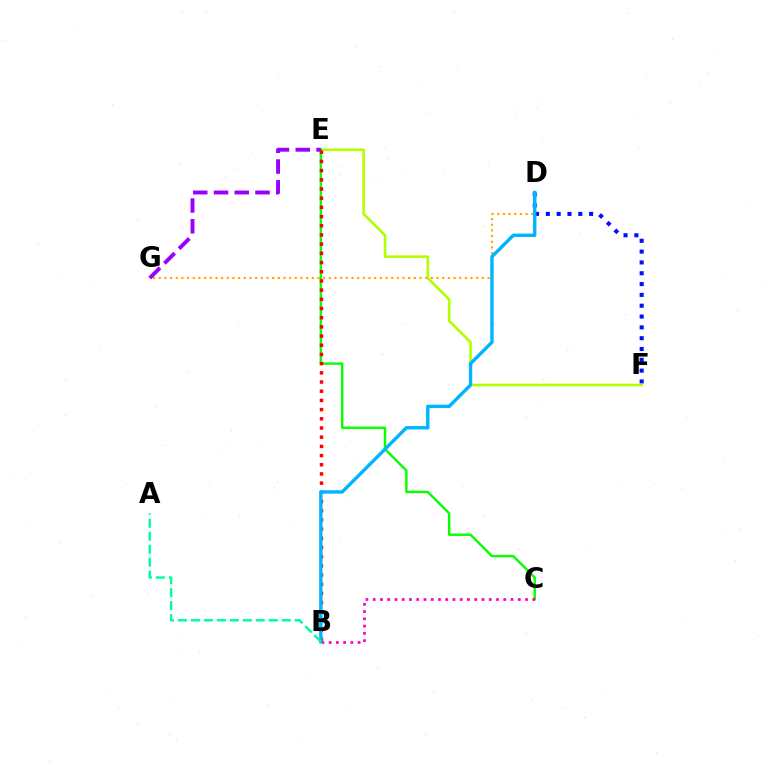{('D', 'F'): [{'color': '#0010ff', 'line_style': 'dotted', 'thickness': 2.94}], ('E', 'F'): [{'color': '#b3ff00', 'line_style': 'solid', 'thickness': 1.9}], ('D', 'G'): [{'color': '#ffa500', 'line_style': 'dotted', 'thickness': 1.54}], ('C', 'E'): [{'color': '#08ff00', 'line_style': 'solid', 'thickness': 1.74}], ('B', 'E'): [{'color': '#ff0000', 'line_style': 'dotted', 'thickness': 2.5}], ('B', 'C'): [{'color': '#ff00bd', 'line_style': 'dotted', 'thickness': 1.97}], ('E', 'G'): [{'color': '#9b00ff', 'line_style': 'dashed', 'thickness': 2.82}], ('B', 'D'): [{'color': '#00b5ff', 'line_style': 'solid', 'thickness': 2.44}], ('A', 'B'): [{'color': '#00ff9d', 'line_style': 'dashed', 'thickness': 1.76}]}